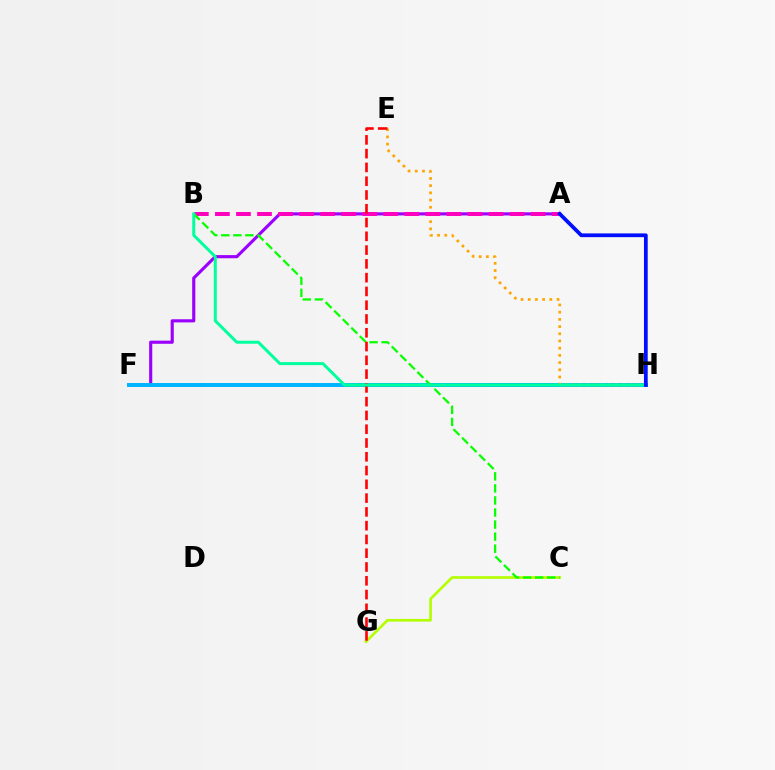{('A', 'F'): [{'color': '#9b00ff', 'line_style': 'solid', 'thickness': 2.26}], ('F', 'H'): [{'color': '#00b5ff', 'line_style': 'solid', 'thickness': 2.85}], ('E', 'H'): [{'color': '#ffa500', 'line_style': 'dotted', 'thickness': 1.96}], ('C', 'G'): [{'color': '#b3ff00', 'line_style': 'solid', 'thickness': 1.92}], ('A', 'B'): [{'color': '#ff00bd', 'line_style': 'dashed', 'thickness': 2.86}], ('B', 'C'): [{'color': '#08ff00', 'line_style': 'dashed', 'thickness': 1.64}], ('E', 'G'): [{'color': '#ff0000', 'line_style': 'dashed', 'thickness': 1.87}], ('B', 'H'): [{'color': '#00ff9d', 'line_style': 'solid', 'thickness': 2.16}], ('A', 'H'): [{'color': '#0010ff', 'line_style': 'solid', 'thickness': 2.7}]}